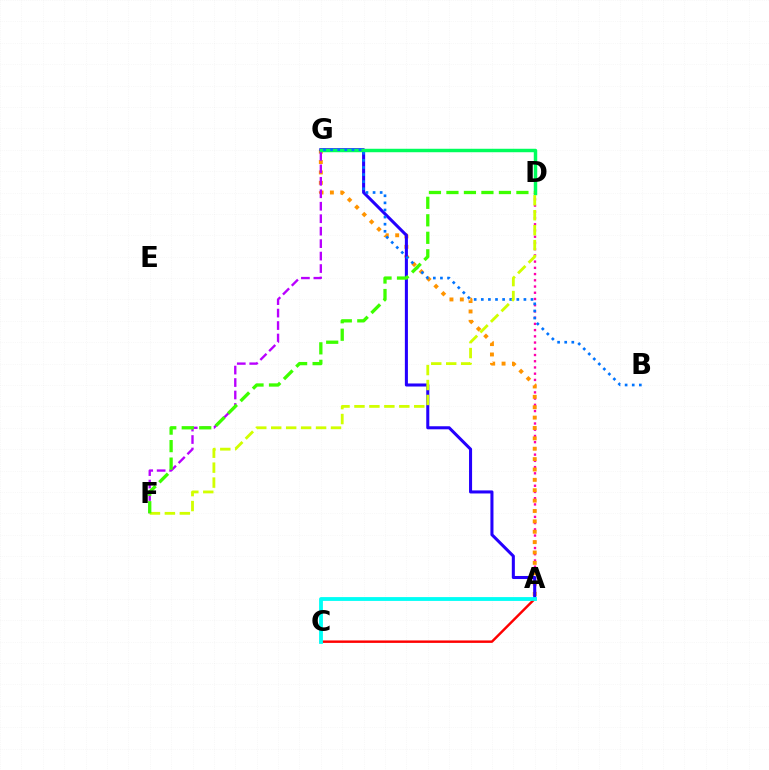{('A', 'D'): [{'color': '#ff00ac', 'line_style': 'dotted', 'thickness': 1.69}], ('A', 'G'): [{'color': '#ff9400', 'line_style': 'dotted', 'thickness': 2.82}, {'color': '#2500ff', 'line_style': 'solid', 'thickness': 2.2}], ('F', 'G'): [{'color': '#b900ff', 'line_style': 'dashed', 'thickness': 1.69}], ('A', 'C'): [{'color': '#ff0000', 'line_style': 'solid', 'thickness': 1.76}, {'color': '#00fff6', 'line_style': 'solid', 'thickness': 2.75}], ('D', 'G'): [{'color': '#00ff5c', 'line_style': 'solid', 'thickness': 2.49}], ('B', 'G'): [{'color': '#0074ff', 'line_style': 'dotted', 'thickness': 1.93}], ('D', 'F'): [{'color': '#d1ff00', 'line_style': 'dashed', 'thickness': 2.03}, {'color': '#3dff00', 'line_style': 'dashed', 'thickness': 2.38}]}